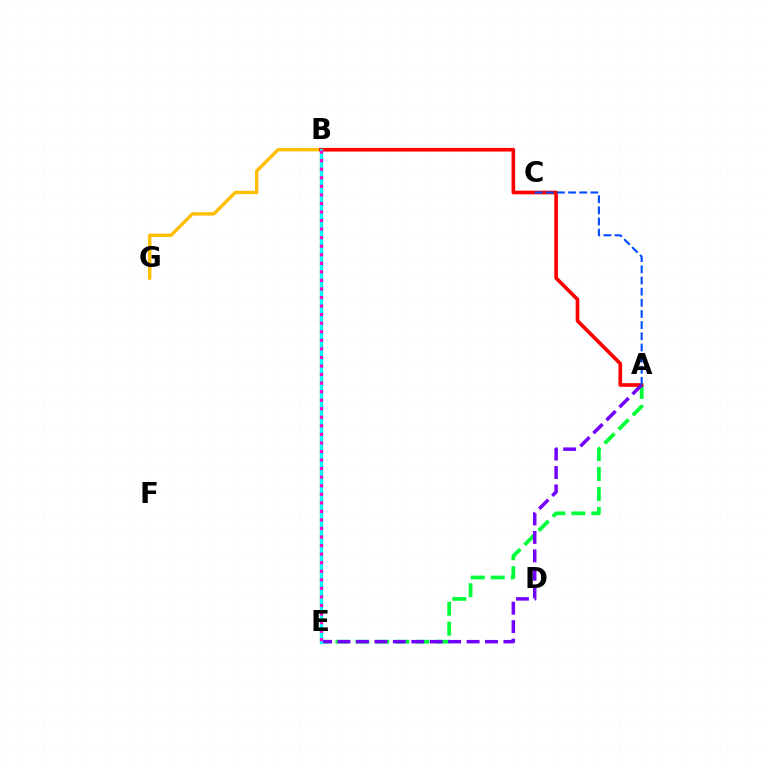{('B', 'E'): [{'color': '#84ff00', 'line_style': 'solid', 'thickness': 2.31}, {'color': '#00fff6', 'line_style': 'solid', 'thickness': 2.38}, {'color': '#ff00cf', 'line_style': 'dotted', 'thickness': 2.32}], ('A', 'E'): [{'color': '#00ff39', 'line_style': 'dashed', 'thickness': 2.71}, {'color': '#7200ff', 'line_style': 'dashed', 'thickness': 2.5}], ('B', 'G'): [{'color': '#ffbd00', 'line_style': 'solid', 'thickness': 2.41}], ('A', 'B'): [{'color': '#ff0000', 'line_style': 'solid', 'thickness': 2.62}], ('A', 'C'): [{'color': '#004bff', 'line_style': 'dashed', 'thickness': 1.52}]}